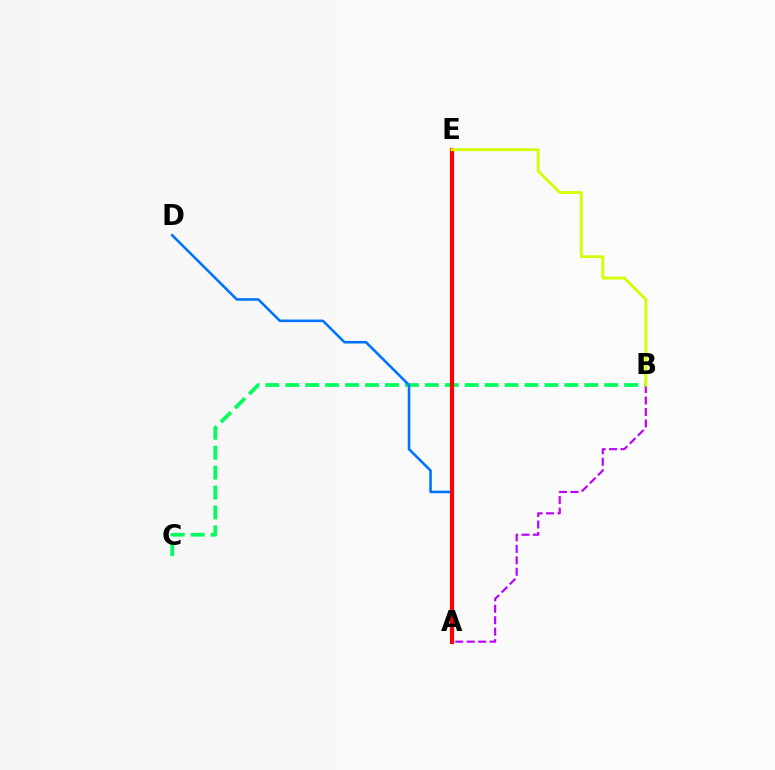{('A', 'B'): [{'color': '#b900ff', 'line_style': 'dashed', 'thickness': 1.56}], ('B', 'C'): [{'color': '#00ff5c', 'line_style': 'dashed', 'thickness': 2.71}], ('A', 'D'): [{'color': '#0074ff', 'line_style': 'solid', 'thickness': 1.85}], ('A', 'E'): [{'color': '#ff0000', 'line_style': 'solid', 'thickness': 2.98}], ('B', 'E'): [{'color': '#d1ff00', 'line_style': 'solid', 'thickness': 2.02}]}